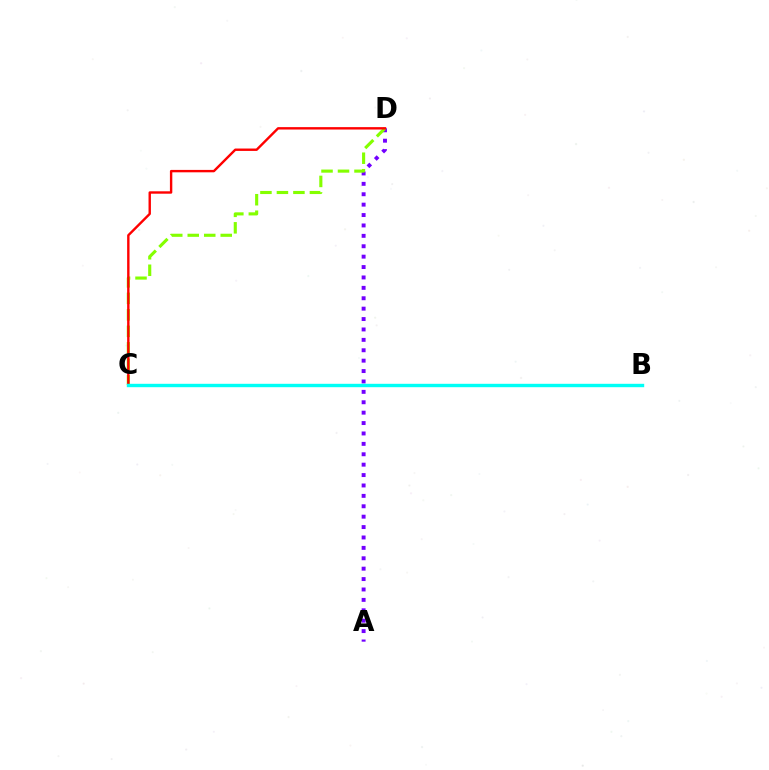{('A', 'D'): [{'color': '#7200ff', 'line_style': 'dotted', 'thickness': 2.83}], ('C', 'D'): [{'color': '#84ff00', 'line_style': 'dashed', 'thickness': 2.24}, {'color': '#ff0000', 'line_style': 'solid', 'thickness': 1.73}], ('B', 'C'): [{'color': '#00fff6', 'line_style': 'solid', 'thickness': 2.45}]}